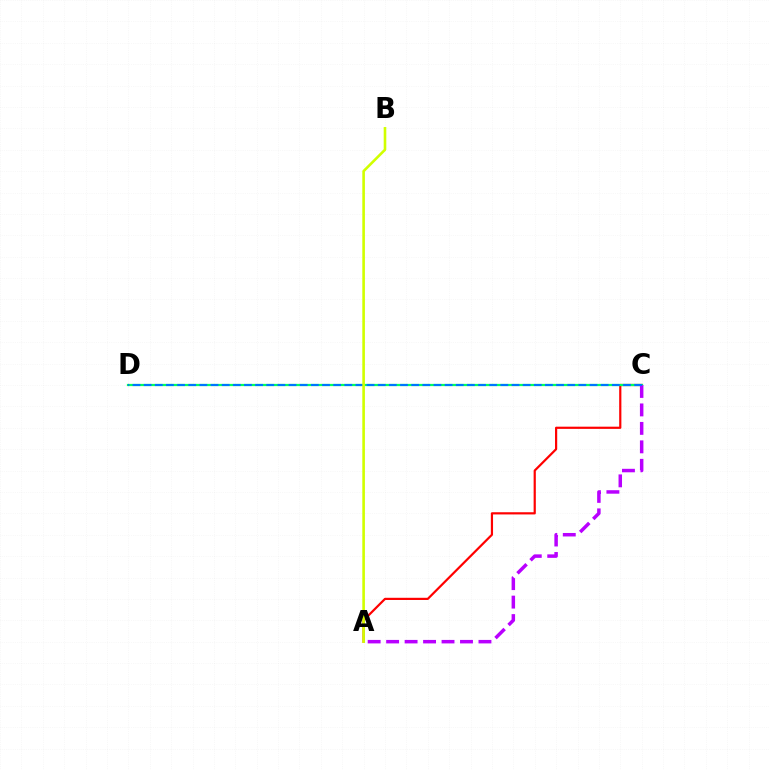{('A', 'C'): [{'color': '#ff0000', 'line_style': 'solid', 'thickness': 1.58}, {'color': '#b900ff', 'line_style': 'dashed', 'thickness': 2.51}], ('C', 'D'): [{'color': '#00ff5c', 'line_style': 'solid', 'thickness': 1.61}, {'color': '#0074ff', 'line_style': 'dashed', 'thickness': 1.51}], ('A', 'B'): [{'color': '#d1ff00', 'line_style': 'solid', 'thickness': 1.88}]}